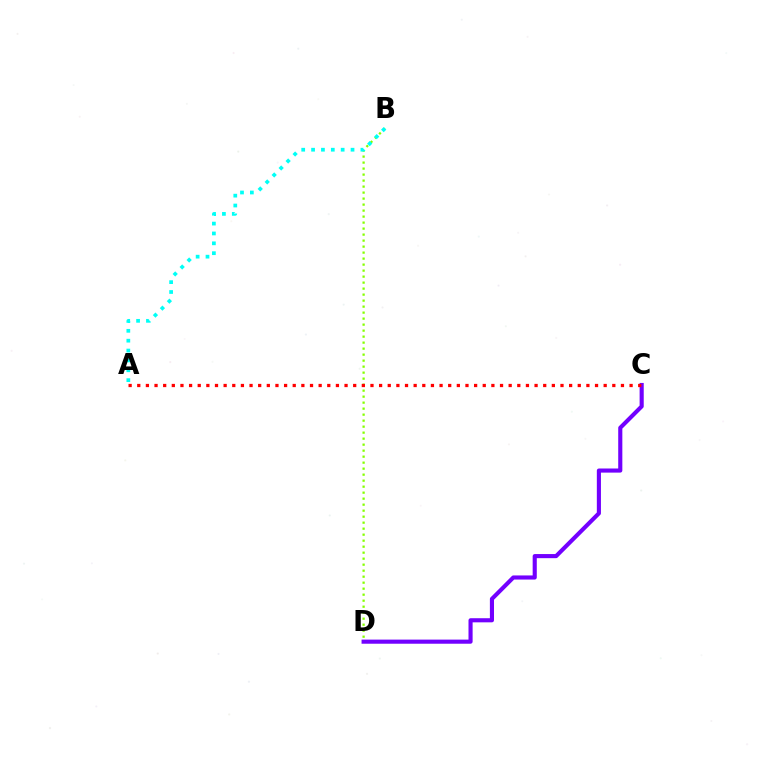{('B', 'D'): [{'color': '#84ff00', 'line_style': 'dotted', 'thickness': 1.63}], ('C', 'D'): [{'color': '#7200ff', 'line_style': 'solid', 'thickness': 2.96}], ('A', 'C'): [{'color': '#ff0000', 'line_style': 'dotted', 'thickness': 2.35}], ('A', 'B'): [{'color': '#00fff6', 'line_style': 'dotted', 'thickness': 2.68}]}